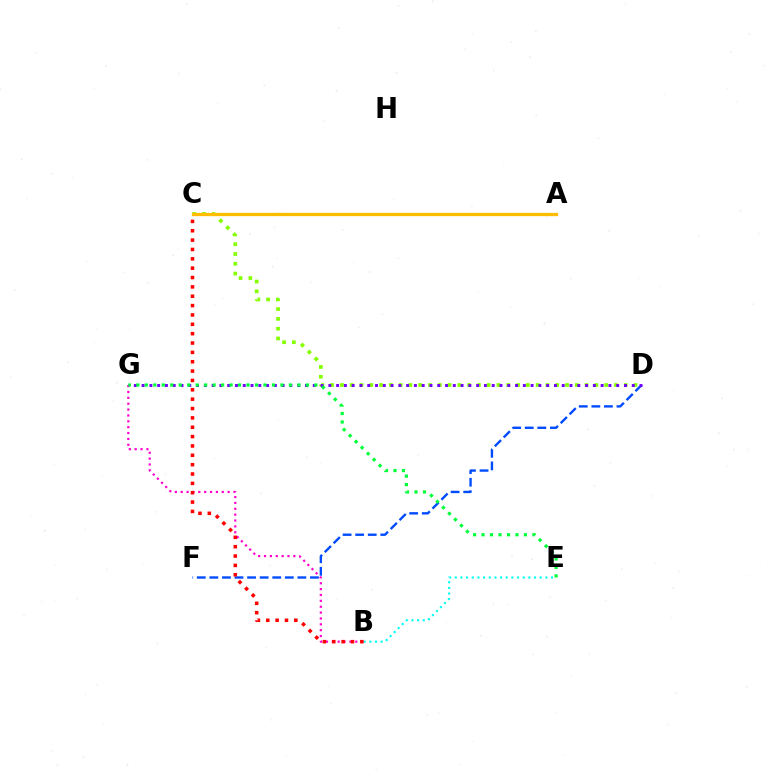{('B', 'G'): [{'color': '#ff00cf', 'line_style': 'dotted', 'thickness': 1.59}], ('D', 'F'): [{'color': '#004bff', 'line_style': 'dashed', 'thickness': 1.71}], ('C', 'D'): [{'color': '#84ff00', 'line_style': 'dotted', 'thickness': 2.66}], ('B', 'E'): [{'color': '#00fff6', 'line_style': 'dotted', 'thickness': 1.54}], ('D', 'G'): [{'color': '#7200ff', 'line_style': 'dotted', 'thickness': 2.11}], ('E', 'G'): [{'color': '#00ff39', 'line_style': 'dotted', 'thickness': 2.3}], ('A', 'C'): [{'color': '#ffbd00', 'line_style': 'solid', 'thickness': 2.35}], ('B', 'C'): [{'color': '#ff0000', 'line_style': 'dotted', 'thickness': 2.54}]}